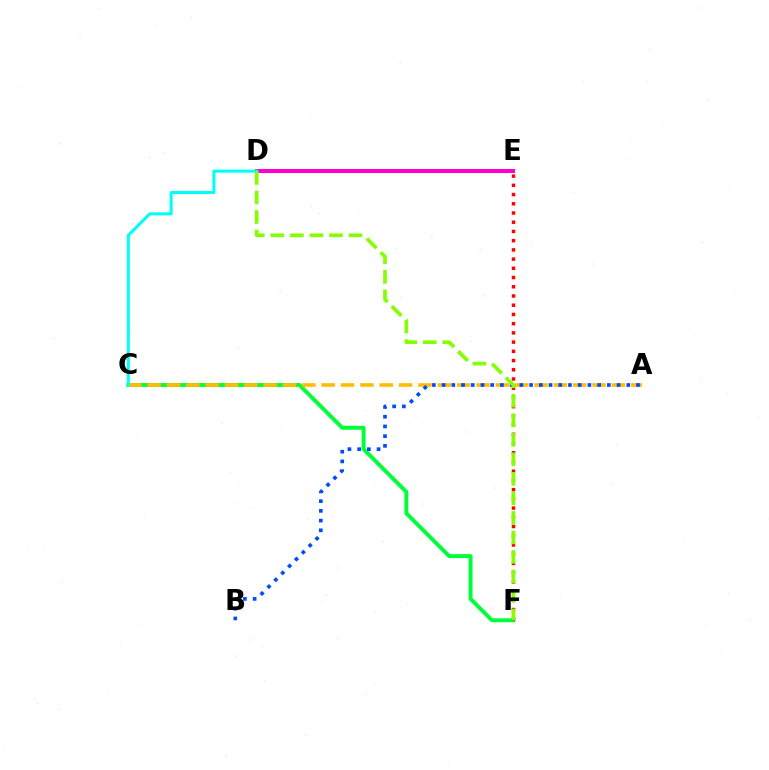{('C', 'F'): [{'color': '#00ff39', 'line_style': 'solid', 'thickness': 2.83}], ('A', 'C'): [{'color': '#ffbd00', 'line_style': 'dashed', 'thickness': 2.63}], ('D', 'E'): [{'color': '#7200ff', 'line_style': 'solid', 'thickness': 1.51}, {'color': '#ff00cf', 'line_style': 'solid', 'thickness': 2.91}], ('E', 'F'): [{'color': '#ff0000', 'line_style': 'dotted', 'thickness': 2.51}], ('A', 'B'): [{'color': '#004bff', 'line_style': 'dotted', 'thickness': 2.64}], ('C', 'D'): [{'color': '#00fff6', 'line_style': 'solid', 'thickness': 2.19}], ('D', 'F'): [{'color': '#84ff00', 'line_style': 'dashed', 'thickness': 2.65}]}